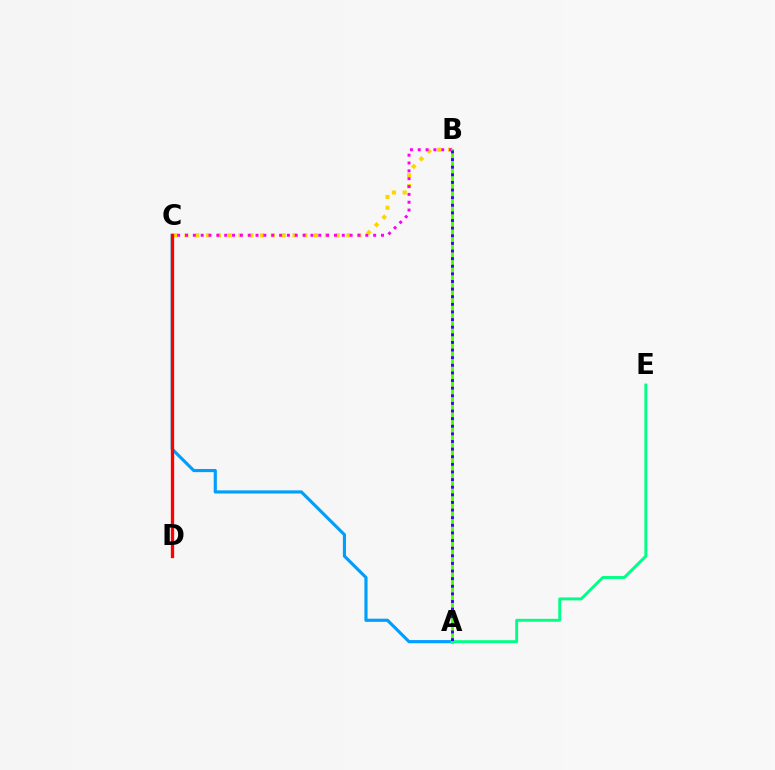{('A', 'C'): [{'color': '#009eff', 'line_style': 'solid', 'thickness': 2.27}], ('B', 'C'): [{'color': '#ffd500', 'line_style': 'dotted', 'thickness': 2.93}, {'color': '#ff00ed', 'line_style': 'dotted', 'thickness': 2.13}], ('C', 'D'): [{'color': '#ff0000', 'line_style': 'solid', 'thickness': 2.37}], ('A', 'B'): [{'color': '#4fff00', 'line_style': 'solid', 'thickness': 2.1}, {'color': '#3700ff', 'line_style': 'dotted', 'thickness': 2.07}], ('A', 'E'): [{'color': '#00ff86', 'line_style': 'solid', 'thickness': 2.1}]}